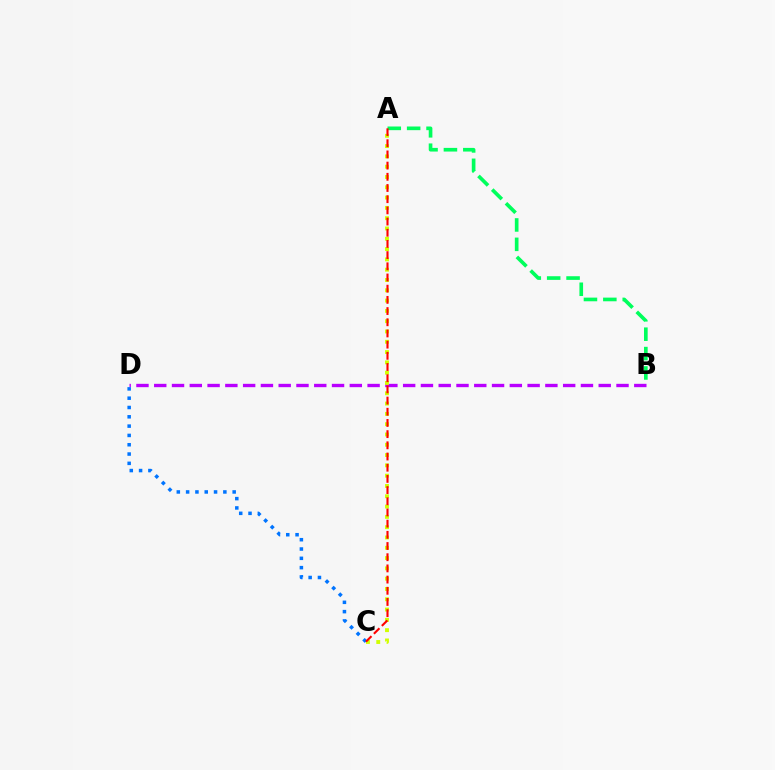{('B', 'D'): [{'color': '#b900ff', 'line_style': 'dashed', 'thickness': 2.42}], ('A', 'C'): [{'color': '#d1ff00', 'line_style': 'dotted', 'thickness': 2.8}, {'color': '#ff0000', 'line_style': 'dashed', 'thickness': 1.52}], ('A', 'B'): [{'color': '#00ff5c', 'line_style': 'dashed', 'thickness': 2.63}], ('C', 'D'): [{'color': '#0074ff', 'line_style': 'dotted', 'thickness': 2.53}]}